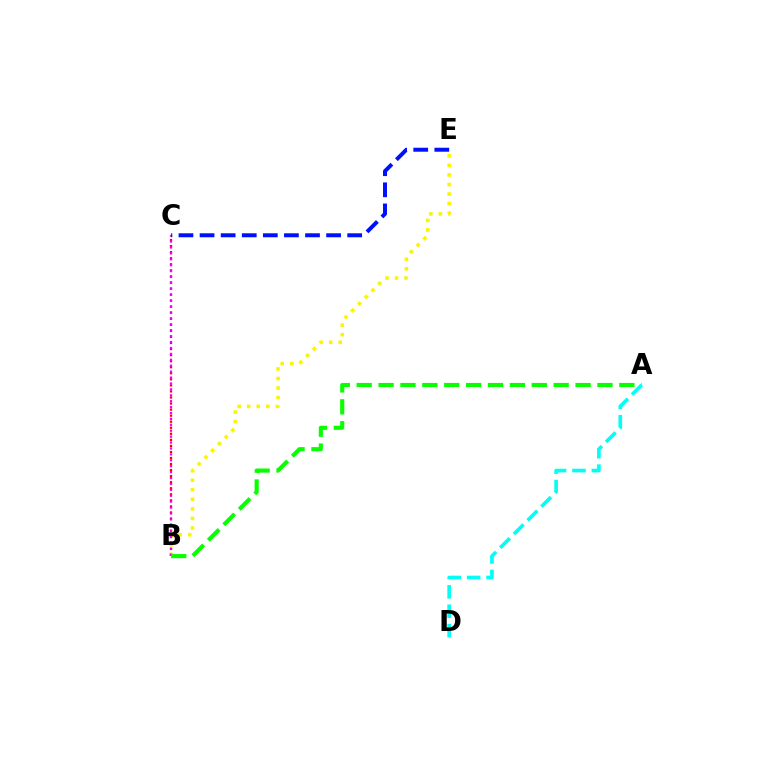{('B', 'E'): [{'color': '#fcf500', 'line_style': 'dotted', 'thickness': 2.59}], ('B', 'C'): [{'color': '#ff0000', 'line_style': 'dotted', 'thickness': 1.64}, {'color': '#ee00ff', 'line_style': 'dotted', 'thickness': 1.61}], ('C', 'E'): [{'color': '#0010ff', 'line_style': 'dashed', 'thickness': 2.86}], ('A', 'B'): [{'color': '#08ff00', 'line_style': 'dashed', 'thickness': 2.97}], ('A', 'D'): [{'color': '#00fff6', 'line_style': 'dashed', 'thickness': 2.64}]}